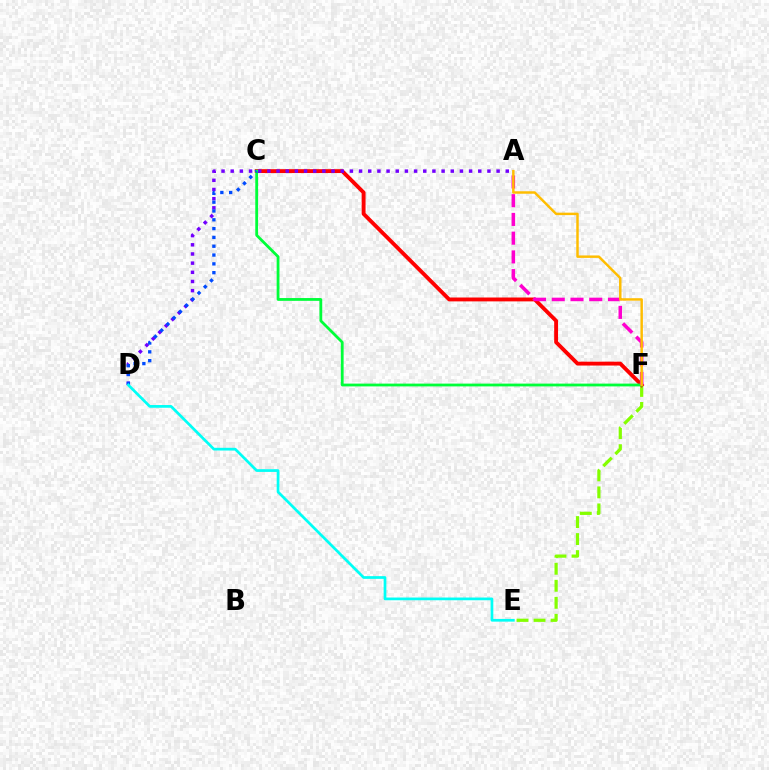{('E', 'F'): [{'color': '#84ff00', 'line_style': 'dashed', 'thickness': 2.31}], ('C', 'F'): [{'color': '#ff0000', 'line_style': 'solid', 'thickness': 2.78}, {'color': '#00ff39', 'line_style': 'solid', 'thickness': 2.01}], ('A', 'D'): [{'color': '#7200ff', 'line_style': 'dotted', 'thickness': 2.49}], ('C', 'D'): [{'color': '#004bff', 'line_style': 'dotted', 'thickness': 2.39}], ('A', 'F'): [{'color': '#ff00cf', 'line_style': 'dashed', 'thickness': 2.55}, {'color': '#ffbd00', 'line_style': 'solid', 'thickness': 1.77}], ('D', 'E'): [{'color': '#00fff6', 'line_style': 'solid', 'thickness': 1.96}]}